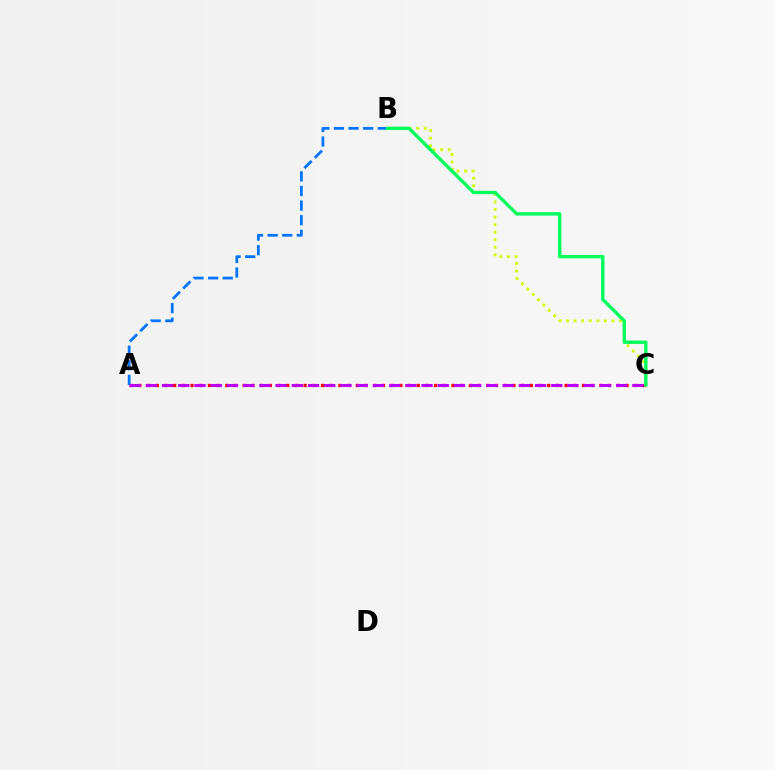{('A', 'C'): [{'color': '#ff0000', 'line_style': 'dotted', 'thickness': 2.36}, {'color': '#b900ff', 'line_style': 'dashed', 'thickness': 2.2}], ('A', 'B'): [{'color': '#0074ff', 'line_style': 'dashed', 'thickness': 1.98}], ('B', 'C'): [{'color': '#d1ff00', 'line_style': 'dotted', 'thickness': 2.05}, {'color': '#00ff5c', 'line_style': 'solid', 'thickness': 2.42}]}